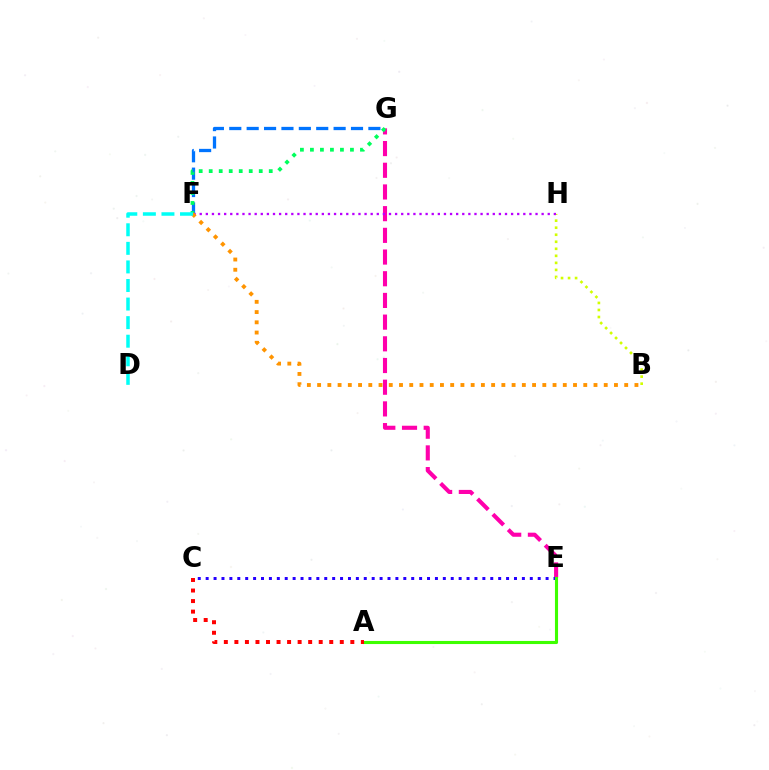{('B', 'H'): [{'color': '#d1ff00', 'line_style': 'dotted', 'thickness': 1.91}], ('E', 'G'): [{'color': '#ff00ac', 'line_style': 'dashed', 'thickness': 2.95}], ('F', 'G'): [{'color': '#0074ff', 'line_style': 'dashed', 'thickness': 2.36}, {'color': '#00ff5c', 'line_style': 'dotted', 'thickness': 2.72}], ('C', 'E'): [{'color': '#2500ff', 'line_style': 'dotted', 'thickness': 2.15}], ('F', 'H'): [{'color': '#b900ff', 'line_style': 'dotted', 'thickness': 1.66}], ('A', 'E'): [{'color': '#3dff00', 'line_style': 'solid', 'thickness': 2.23}], ('B', 'F'): [{'color': '#ff9400', 'line_style': 'dotted', 'thickness': 2.78}], ('D', 'F'): [{'color': '#00fff6', 'line_style': 'dashed', 'thickness': 2.52}], ('A', 'C'): [{'color': '#ff0000', 'line_style': 'dotted', 'thickness': 2.86}]}